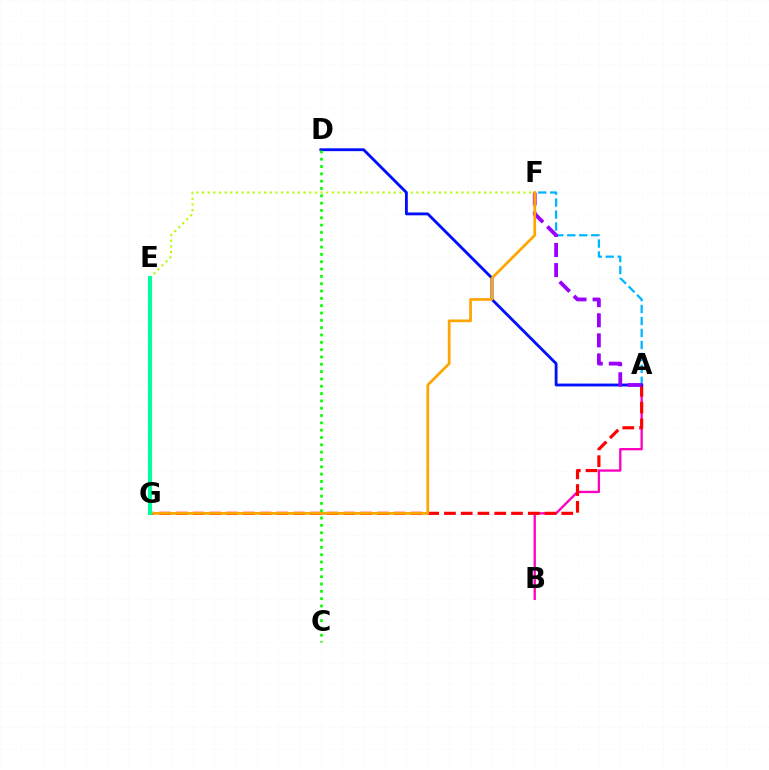{('A', 'F'): [{'color': '#00b5ff', 'line_style': 'dashed', 'thickness': 1.63}, {'color': '#9b00ff', 'line_style': 'dashed', 'thickness': 2.73}], ('E', 'F'): [{'color': '#b3ff00', 'line_style': 'dotted', 'thickness': 1.53}], ('A', 'B'): [{'color': '#ff00bd', 'line_style': 'solid', 'thickness': 1.67}], ('A', 'G'): [{'color': '#ff0000', 'line_style': 'dashed', 'thickness': 2.28}], ('A', 'D'): [{'color': '#0010ff', 'line_style': 'solid', 'thickness': 2.04}], ('F', 'G'): [{'color': '#ffa500', 'line_style': 'solid', 'thickness': 1.95}], ('C', 'D'): [{'color': '#08ff00', 'line_style': 'dotted', 'thickness': 1.99}], ('E', 'G'): [{'color': '#00ff9d', 'line_style': 'solid', 'thickness': 2.93}]}